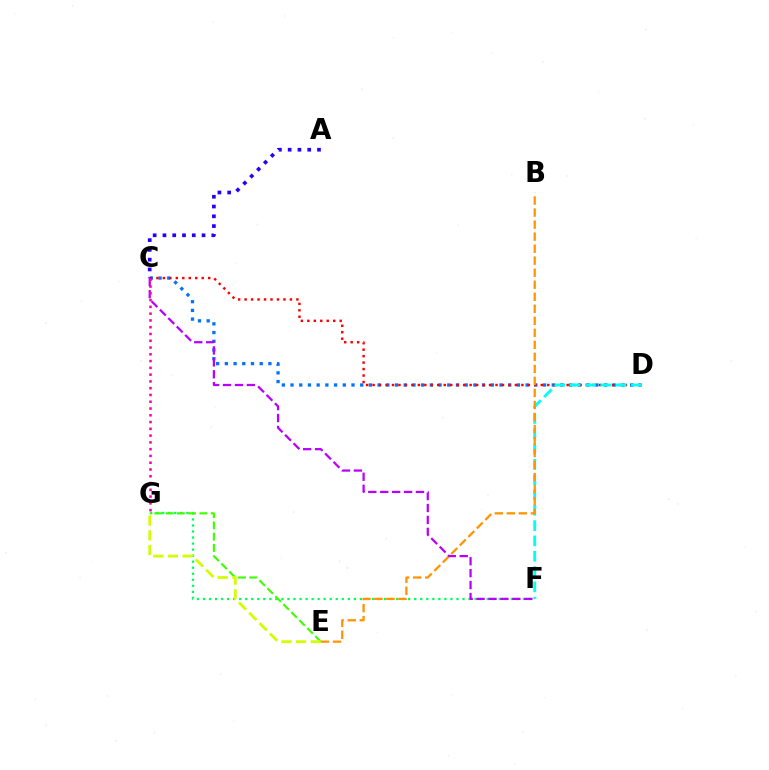{('F', 'G'): [{'color': '#00ff5c', 'line_style': 'dotted', 'thickness': 1.64}], ('C', 'D'): [{'color': '#0074ff', 'line_style': 'dotted', 'thickness': 2.37}, {'color': '#ff0000', 'line_style': 'dotted', 'thickness': 1.76}], ('E', 'G'): [{'color': '#3dff00', 'line_style': 'dashed', 'thickness': 1.53}, {'color': '#d1ff00', 'line_style': 'dashed', 'thickness': 1.99}], ('D', 'F'): [{'color': '#00fff6', 'line_style': 'dashed', 'thickness': 2.08}], ('B', 'E'): [{'color': '#ff9400', 'line_style': 'dashed', 'thickness': 1.63}], ('C', 'F'): [{'color': '#b900ff', 'line_style': 'dashed', 'thickness': 1.62}], ('A', 'C'): [{'color': '#2500ff', 'line_style': 'dotted', 'thickness': 2.66}], ('C', 'G'): [{'color': '#ff00ac', 'line_style': 'dotted', 'thickness': 1.84}]}